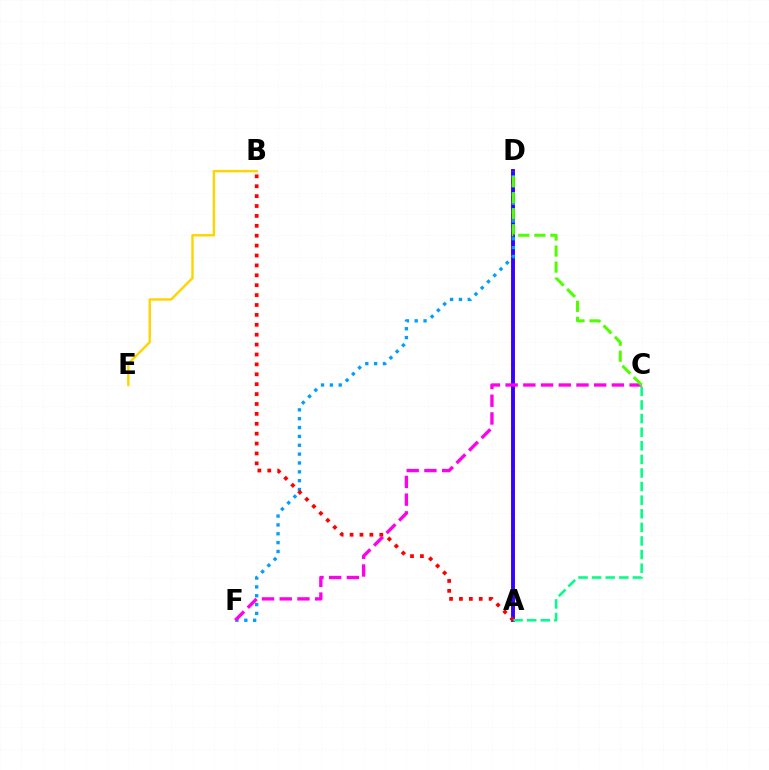{('A', 'D'): [{'color': '#3700ff', 'line_style': 'solid', 'thickness': 2.8}], ('D', 'F'): [{'color': '#009eff', 'line_style': 'dotted', 'thickness': 2.41}], ('A', 'B'): [{'color': '#ff0000', 'line_style': 'dotted', 'thickness': 2.69}], ('A', 'C'): [{'color': '#00ff86', 'line_style': 'dashed', 'thickness': 1.85}], ('C', 'F'): [{'color': '#ff00ed', 'line_style': 'dashed', 'thickness': 2.41}], ('B', 'E'): [{'color': '#ffd500', 'line_style': 'solid', 'thickness': 1.75}], ('C', 'D'): [{'color': '#4fff00', 'line_style': 'dashed', 'thickness': 2.18}]}